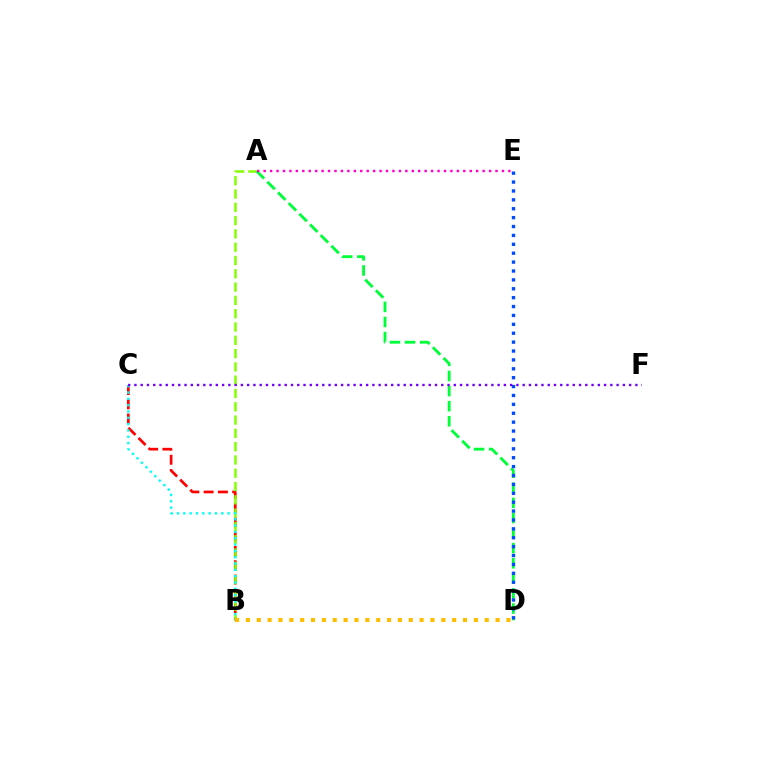{('B', 'C'): [{'color': '#ff0000', 'line_style': 'dashed', 'thickness': 1.94}, {'color': '#00fff6', 'line_style': 'dotted', 'thickness': 1.72}], ('A', 'B'): [{'color': '#84ff00', 'line_style': 'dashed', 'thickness': 1.81}], ('A', 'D'): [{'color': '#00ff39', 'line_style': 'dashed', 'thickness': 2.05}], ('D', 'E'): [{'color': '#004bff', 'line_style': 'dotted', 'thickness': 2.42}], ('B', 'D'): [{'color': '#ffbd00', 'line_style': 'dotted', 'thickness': 2.95}], ('C', 'F'): [{'color': '#7200ff', 'line_style': 'dotted', 'thickness': 1.7}], ('A', 'E'): [{'color': '#ff00cf', 'line_style': 'dotted', 'thickness': 1.75}]}